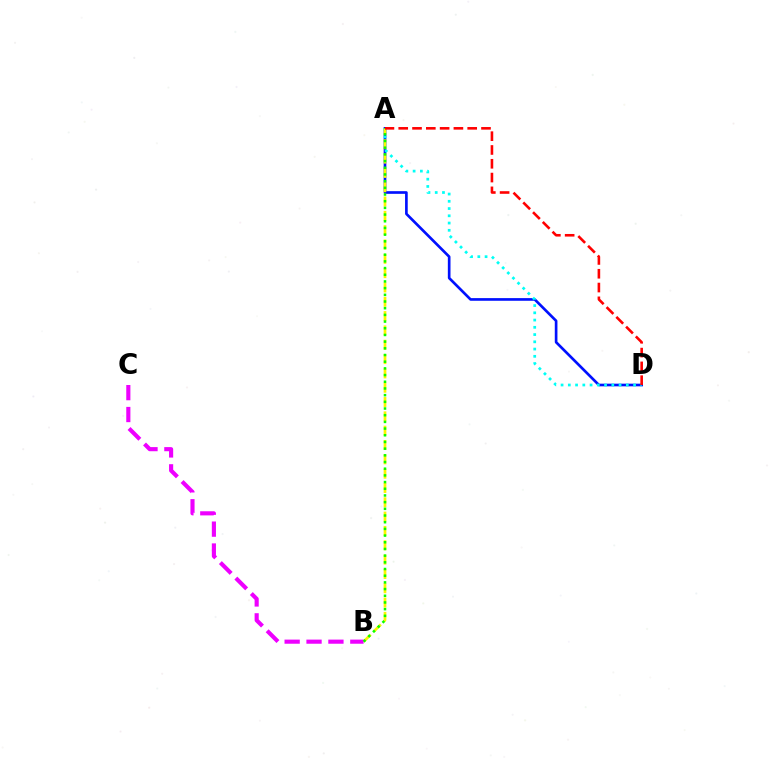{('A', 'D'): [{'color': '#0010ff', 'line_style': 'solid', 'thickness': 1.92}, {'color': '#00fff6', 'line_style': 'dotted', 'thickness': 1.97}, {'color': '#ff0000', 'line_style': 'dashed', 'thickness': 1.87}], ('A', 'B'): [{'color': '#fcf500', 'line_style': 'dashed', 'thickness': 1.95}, {'color': '#08ff00', 'line_style': 'dotted', 'thickness': 1.82}], ('B', 'C'): [{'color': '#ee00ff', 'line_style': 'dashed', 'thickness': 2.97}]}